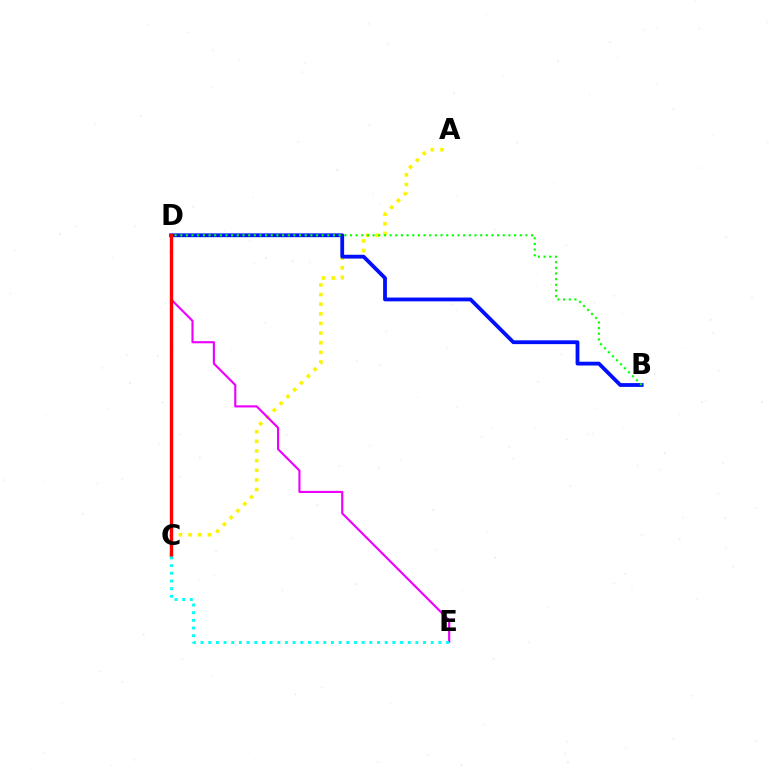{('A', 'C'): [{'color': '#fcf500', 'line_style': 'dotted', 'thickness': 2.62}], ('B', 'D'): [{'color': '#0010ff', 'line_style': 'solid', 'thickness': 2.74}, {'color': '#08ff00', 'line_style': 'dotted', 'thickness': 1.54}], ('D', 'E'): [{'color': '#ee00ff', 'line_style': 'solid', 'thickness': 1.54}], ('C', 'D'): [{'color': '#ff0000', 'line_style': 'solid', 'thickness': 2.42}], ('C', 'E'): [{'color': '#00fff6', 'line_style': 'dotted', 'thickness': 2.08}]}